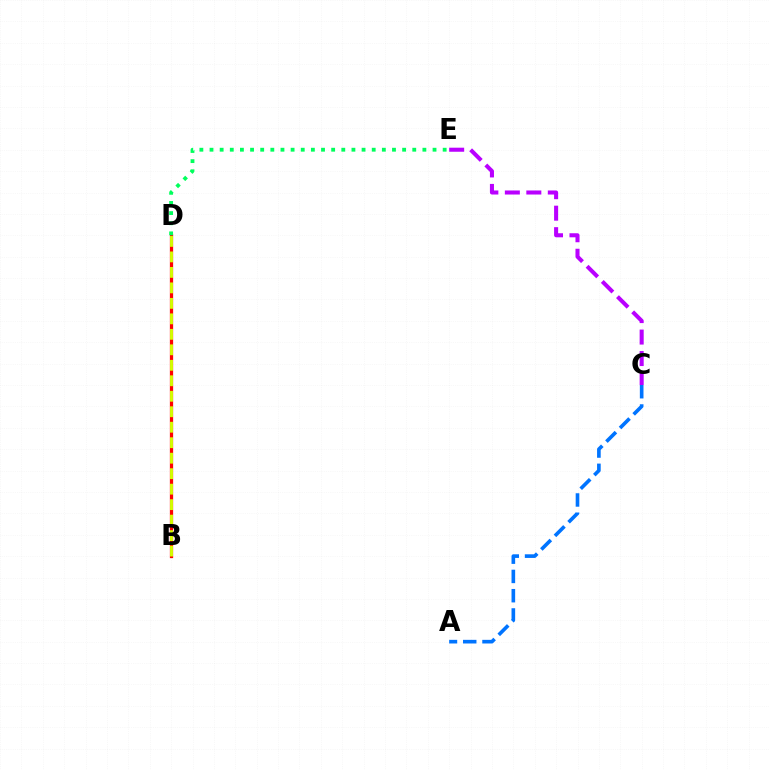{('B', 'D'): [{'color': '#ff0000', 'line_style': 'solid', 'thickness': 2.35}, {'color': '#d1ff00', 'line_style': 'dashed', 'thickness': 2.1}], ('C', 'E'): [{'color': '#b900ff', 'line_style': 'dashed', 'thickness': 2.92}], ('A', 'C'): [{'color': '#0074ff', 'line_style': 'dashed', 'thickness': 2.62}], ('D', 'E'): [{'color': '#00ff5c', 'line_style': 'dotted', 'thickness': 2.75}]}